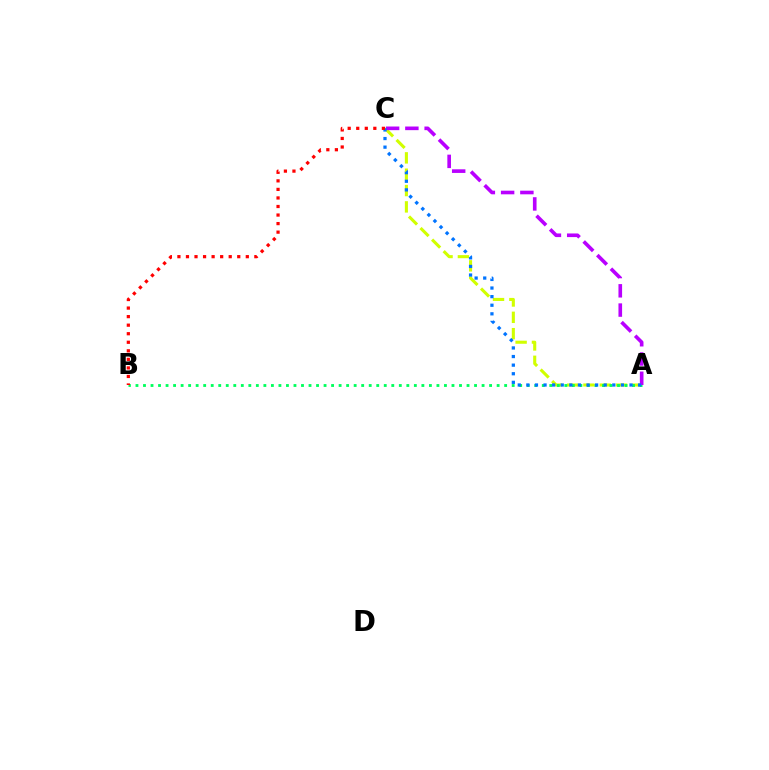{('A', 'C'): [{'color': '#d1ff00', 'line_style': 'dashed', 'thickness': 2.22}, {'color': '#b900ff', 'line_style': 'dashed', 'thickness': 2.62}, {'color': '#0074ff', 'line_style': 'dotted', 'thickness': 2.34}], ('A', 'B'): [{'color': '#00ff5c', 'line_style': 'dotted', 'thickness': 2.04}], ('B', 'C'): [{'color': '#ff0000', 'line_style': 'dotted', 'thickness': 2.32}]}